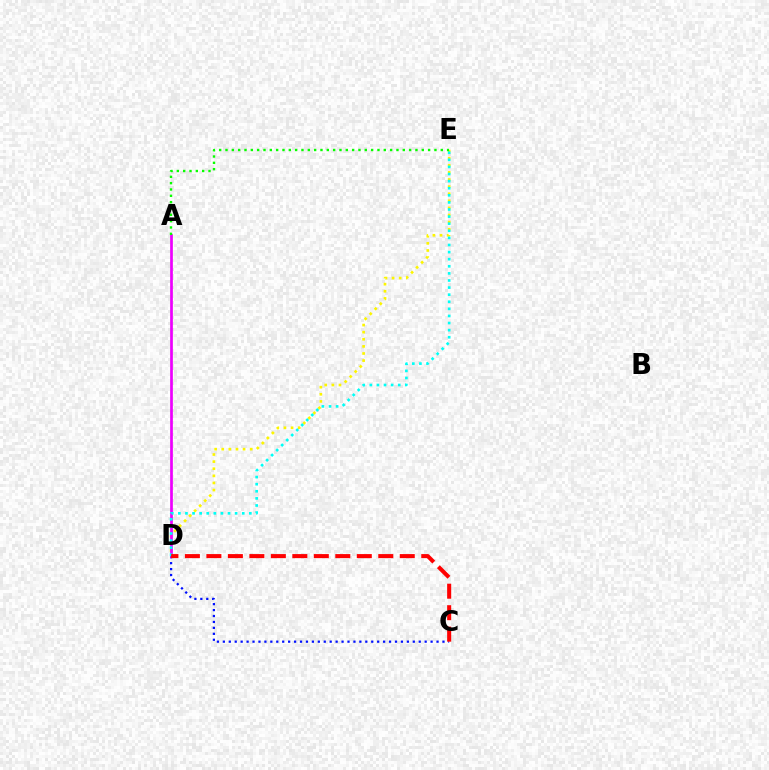{('D', 'E'): [{'color': '#fcf500', 'line_style': 'dotted', 'thickness': 1.93}, {'color': '#00fff6', 'line_style': 'dotted', 'thickness': 1.93}], ('C', 'D'): [{'color': '#0010ff', 'line_style': 'dotted', 'thickness': 1.61}, {'color': '#ff0000', 'line_style': 'dashed', 'thickness': 2.92}], ('A', 'D'): [{'color': '#ee00ff', 'line_style': 'solid', 'thickness': 1.95}], ('A', 'E'): [{'color': '#08ff00', 'line_style': 'dotted', 'thickness': 1.72}]}